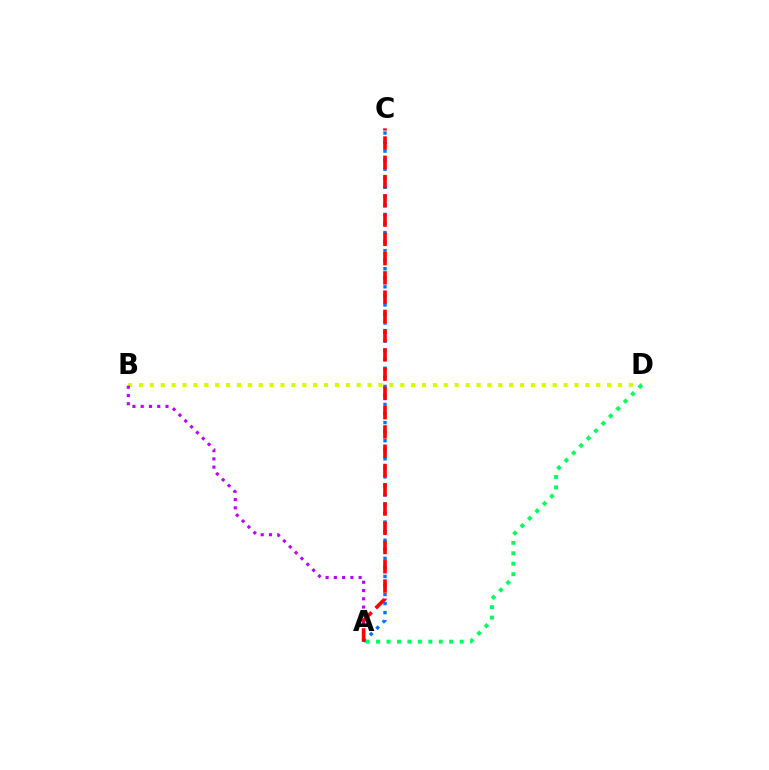{('A', 'C'): [{'color': '#0074ff', 'line_style': 'dotted', 'thickness': 2.46}, {'color': '#ff0000', 'line_style': 'dashed', 'thickness': 2.62}], ('B', 'D'): [{'color': '#d1ff00', 'line_style': 'dotted', 'thickness': 2.96}], ('A', 'D'): [{'color': '#00ff5c', 'line_style': 'dotted', 'thickness': 2.84}], ('A', 'B'): [{'color': '#b900ff', 'line_style': 'dotted', 'thickness': 2.24}]}